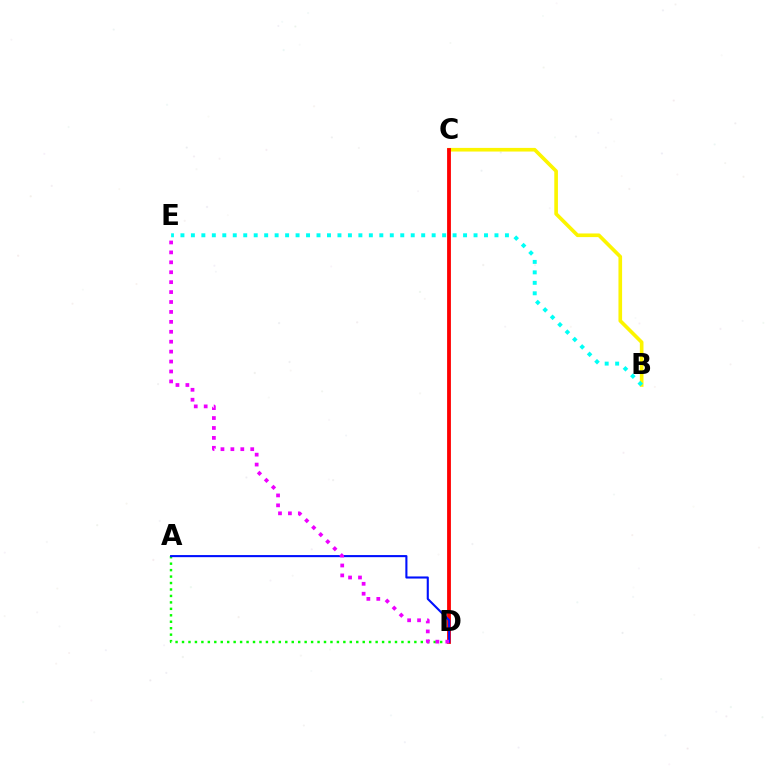{('B', 'C'): [{'color': '#fcf500', 'line_style': 'solid', 'thickness': 2.62}], ('C', 'D'): [{'color': '#ff0000', 'line_style': 'solid', 'thickness': 2.74}], ('A', 'D'): [{'color': '#08ff00', 'line_style': 'dotted', 'thickness': 1.75}, {'color': '#0010ff', 'line_style': 'solid', 'thickness': 1.51}], ('B', 'E'): [{'color': '#00fff6', 'line_style': 'dotted', 'thickness': 2.84}], ('D', 'E'): [{'color': '#ee00ff', 'line_style': 'dotted', 'thickness': 2.7}]}